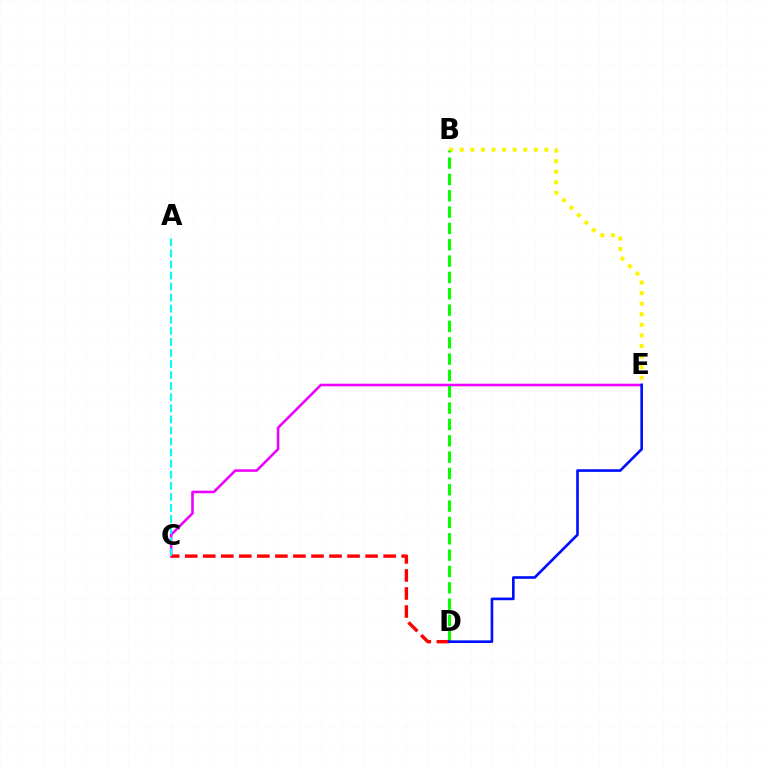{('C', 'E'): [{'color': '#ee00ff', 'line_style': 'solid', 'thickness': 1.84}], ('B', 'E'): [{'color': '#fcf500', 'line_style': 'dotted', 'thickness': 2.88}], ('B', 'D'): [{'color': '#08ff00', 'line_style': 'dashed', 'thickness': 2.22}], ('C', 'D'): [{'color': '#ff0000', 'line_style': 'dashed', 'thickness': 2.45}], ('A', 'C'): [{'color': '#00fff6', 'line_style': 'dashed', 'thickness': 1.5}], ('D', 'E'): [{'color': '#0010ff', 'line_style': 'solid', 'thickness': 1.9}]}